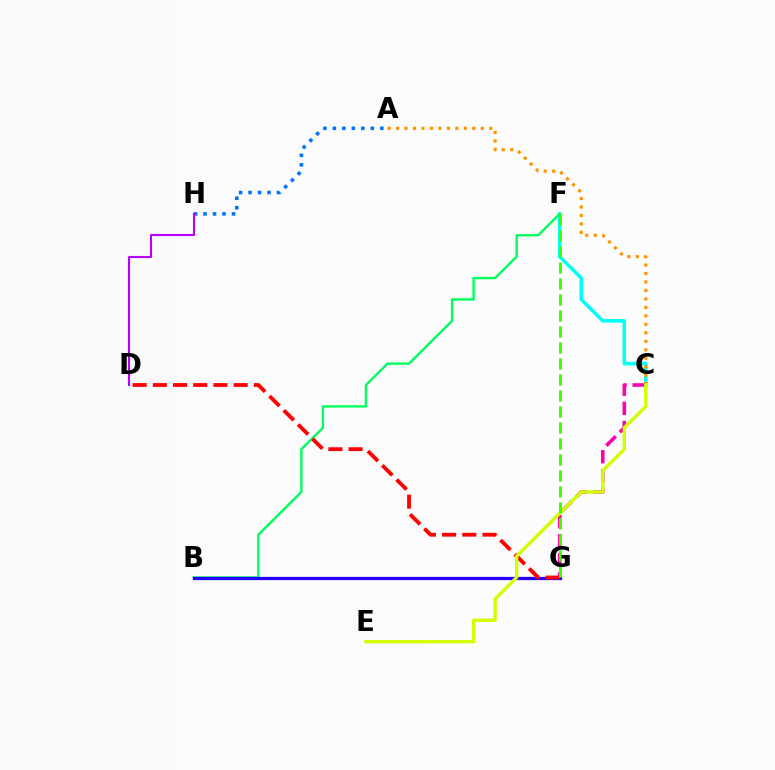{('C', 'G'): [{'color': '#ff00ac', 'line_style': 'dashed', 'thickness': 2.59}], ('C', 'F'): [{'color': '#00fff6', 'line_style': 'solid', 'thickness': 2.56}], ('A', 'H'): [{'color': '#0074ff', 'line_style': 'dotted', 'thickness': 2.58}], ('D', 'H'): [{'color': '#b900ff', 'line_style': 'solid', 'thickness': 1.51}], ('B', 'F'): [{'color': '#00ff5c', 'line_style': 'solid', 'thickness': 1.73}], ('B', 'G'): [{'color': '#2500ff', 'line_style': 'solid', 'thickness': 2.34}], ('D', 'G'): [{'color': '#ff0000', 'line_style': 'dashed', 'thickness': 2.74}], ('A', 'C'): [{'color': '#ff9400', 'line_style': 'dotted', 'thickness': 2.3}], ('C', 'E'): [{'color': '#d1ff00', 'line_style': 'solid', 'thickness': 2.42}], ('F', 'G'): [{'color': '#3dff00', 'line_style': 'dashed', 'thickness': 2.17}]}